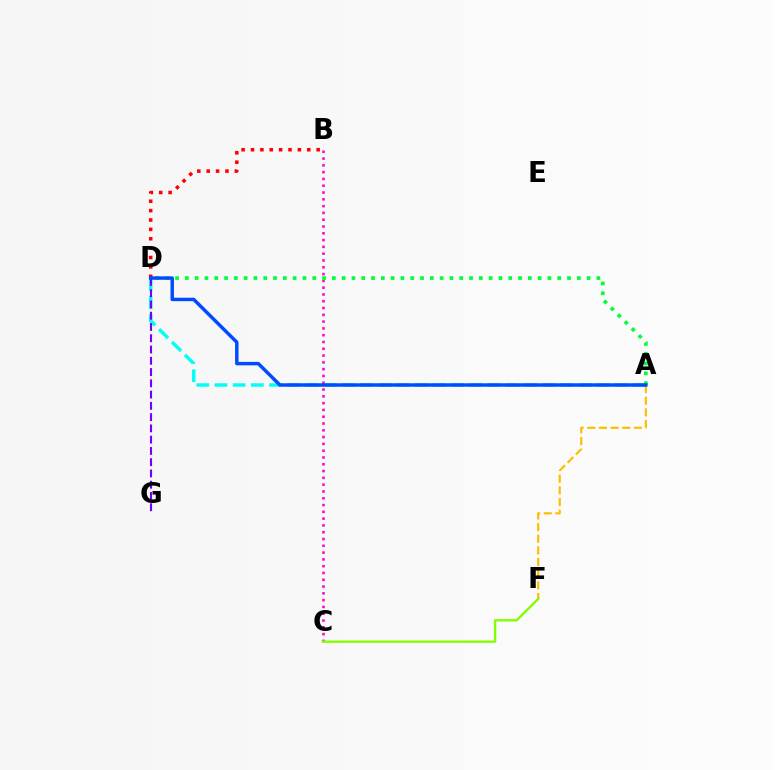{('B', 'D'): [{'color': '#ff0000', 'line_style': 'dotted', 'thickness': 2.55}], ('B', 'C'): [{'color': '#ff00cf', 'line_style': 'dotted', 'thickness': 1.85}], ('A', 'F'): [{'color': '#ffbd00', 'line_style': 'dashed', 'thickness': 1.58}], ('A', 'D'): [{'color': '#00fff6', 'line_style': 'dashed', 'thickness': 2.47}, {'color': '#00ff39', 'line_style': 'dotted', 'thickness': 2.66}, {'color': '#004bff', 'line_style': 'solid', 'thickness': 2.49}], ('D', 'G'): [{'color': '#7200ff', 'line_style': 'dashed', 'thickness': 1.53}], ('C', 'F'): [{'color': '#84ff00', 'line_style': 'solid', 'thickness': 1.7}]}